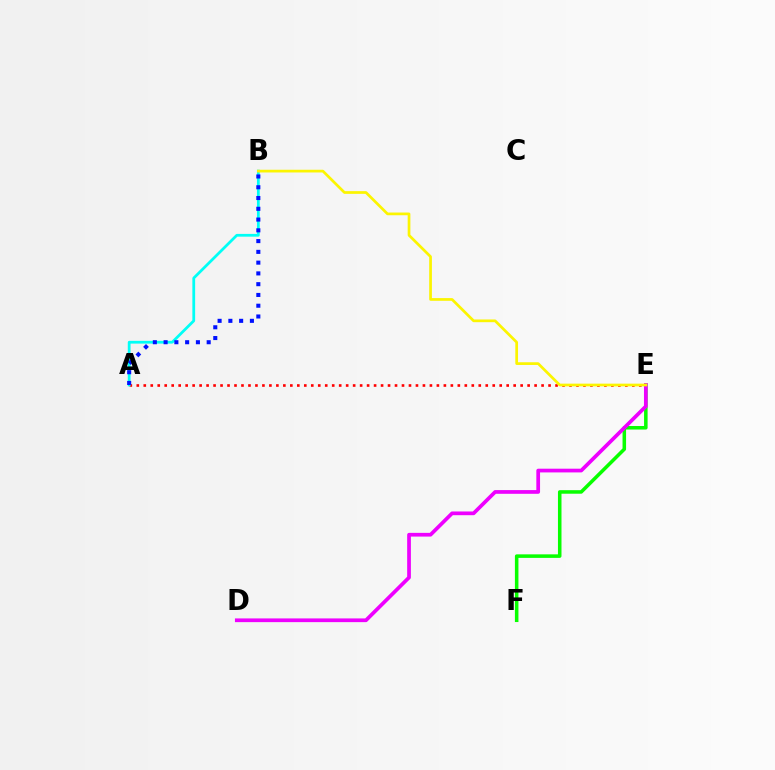{('A', 'E'): [{'color': '#ff0000', 'line_style': 'dotted', 'thickness': 1.9}], ('E', 'F'): [{'color': '#08ff00', 'line_style': 'solid', 'thickness': 2.54}], ('A', 'B'): [{'color': '#00fff6', 'line_style': 'solid', 'thickness': 1.99}, {'color': '#0010ff', 'line_style': 'dotted', 'thickness': 2.93}], ('D', 'E'): [{'color': '#ee00ff', 'line_style': 'solid', 'thickness': 2.68}], ('B', 'E'): [{'color': '#fcf500', 'line_style': 'solid', 'thickness': 1.95}]}